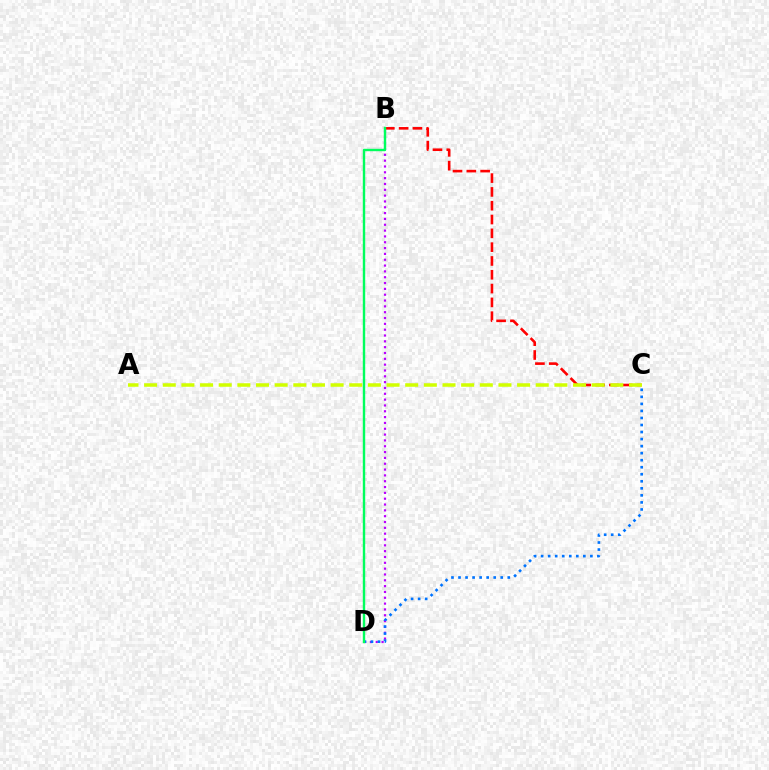{('B', 'C'): [{'color': '#ff0000', 'line_style': 'dashed', 'thickness': 1.88}], ('B', 'D'): [{'color': '#b900ff', 'line_style': 'dotted', 'thickness': 1.58}, {'color': '#00ff5c', 'line_style': 'solid', 'thickness': 1.73}], ('C', 'D'): [{'color': '#0074ff', 'line_style': 'dotted', 'thickness': 1.91}], ('A', 'C'): [{'color': '#d1ff00', 'line_style': 'dashed', 'thickness': 2.53}]}